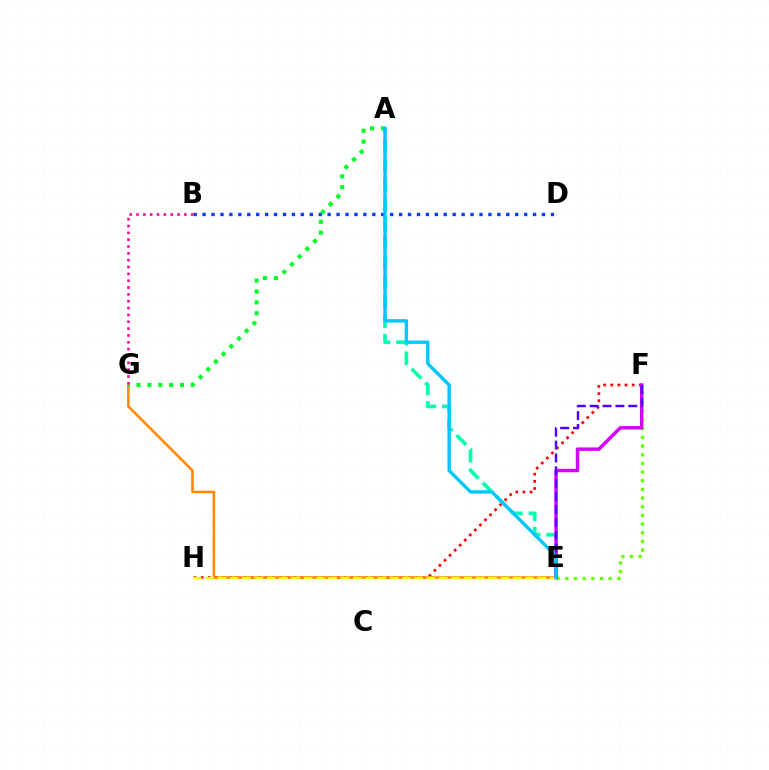{('F', 'H'): [{'color': '#ff0000', 'line_style': 'dotted', 'thickness': 1.94}], ('E', 'G'): [{'color': '#ff8800', 'line_style': 'solid', 'thickness': 1.85}], ('B', 'D'): [{'color': '#003fff', 'line_style': 'dotted', 'thickness': 2.43}], ('E', 'F'): [{'color': '#66ff00', 'line_style': 'dotted', 'thickness': 2.36}, {'color': '#d600ff', 'line_style': 'solid', 'thickness': 2.48}, {'color': '#4f00ff', 'line_style': 'dashed', 'thickness': 1.75}], ('A', 'E'): [{'color': '#00ffaf', 'line_style': 'dashed', 'thickness': 2.65}, {'color': '#00c7ff', 'line_style': 'solid', 'thickness': 2.43}], ('A', 'G'): [{'color': '#00ff27', 'line_style': 'dotted', 'thickness': 2.96}], ('E', 'H'): [{'color': '#eeff00', 'line_style': 'dashed', 'thickness': 1.67}], ('B', 'G'): [{'color': '#ff00a0', 'line_style': 'dotted', 'thickness': 1.86}]}